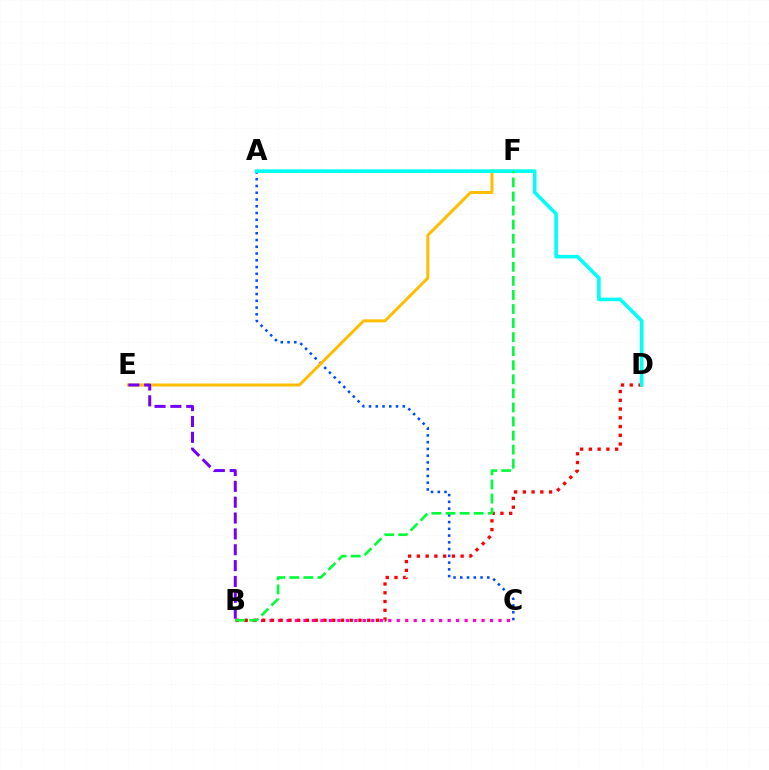{('A', 'F'): [{'color': '#84ff00', 'line_style': 'dotted', 'thickness': 2.01}], ('B', 'C'): [{'color': '#ff00cf', 'line_style': 'dotted', 'thickness': 2.3}], ('A', 'C'): [{'color': '#004bff', 'line_style': 'dotted', 'thickness': 1.83}], ('E', 'F'): [{'color': '#ffbd00', 'line_style': 'solid', 'thickness': 2.15}], ('B', 'D'): [{'color': '#ff0000', 'line_style': 'dotted', 'thickness': 2.38}], ('B', 'E'): [{'color': '#7200ff', 'line_style': 'dashed', 'thickness': 2.15}], ('A', 'D'): [{'color': '#00fff6', 'line_style': 'solid', 'thickness': 2.58}], ('B', 'F'): [{'color': '#00ff39', 'line_style': 'dashed', 'thickness': 1.91}]}